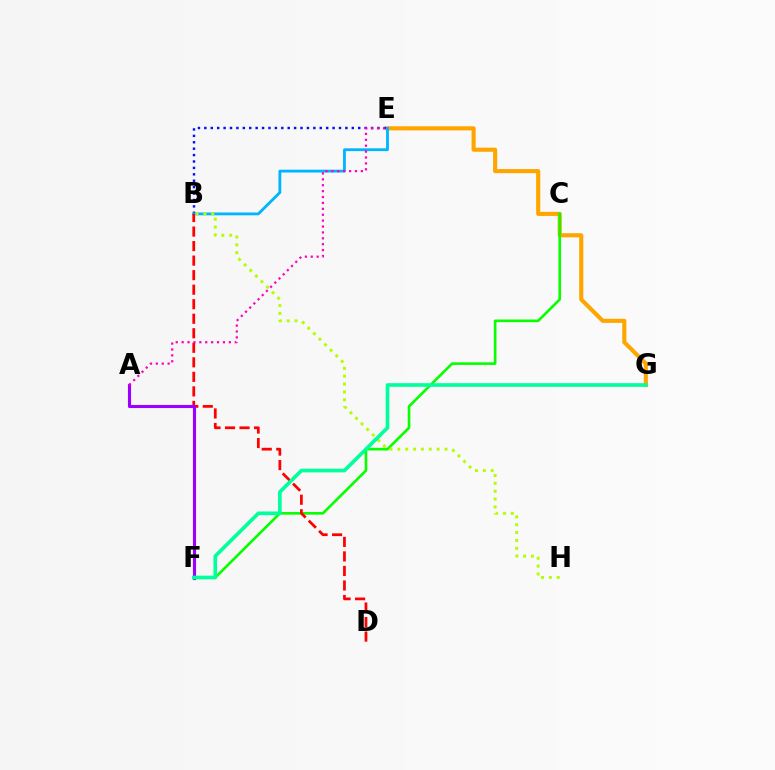{('E', 'G'): [{'color': '#ffa500', 'line_style': 'solid', 'thickness': 2.96}], ('B', 'E'): [{'color': '#0010ff', 'line_style': 'dotted', 'thickness': 1.74}, {'color': '#00b5ff', 'line_style': 'solid', 'thickness': 2.03}], ('C', 'F'): [{'color': '#08ff00', 'line_style': 'solid', 'thickness': 1.9}], ('B', 'D'): [{'color': '#ff0000', 'line_style': 'dashed', 'thickness': 1.97}], ('B', 'H'): [{'color': '#b3ff00', 'line_style': 'dotted', 'thickness': 2.14}], ('A', 'F'): [{'color': '#9b00ff', 'line_style': 'solid', 'thickness': 2.25}], ('A', 'E'): [{'color': '#ff00bd', 'line_style': 'dotted', 'thickness': 1.6}], ('F', 'G'): [{'color': '#00ff9d', 'line_style': 'solid', 'thickness': 2.63}]}